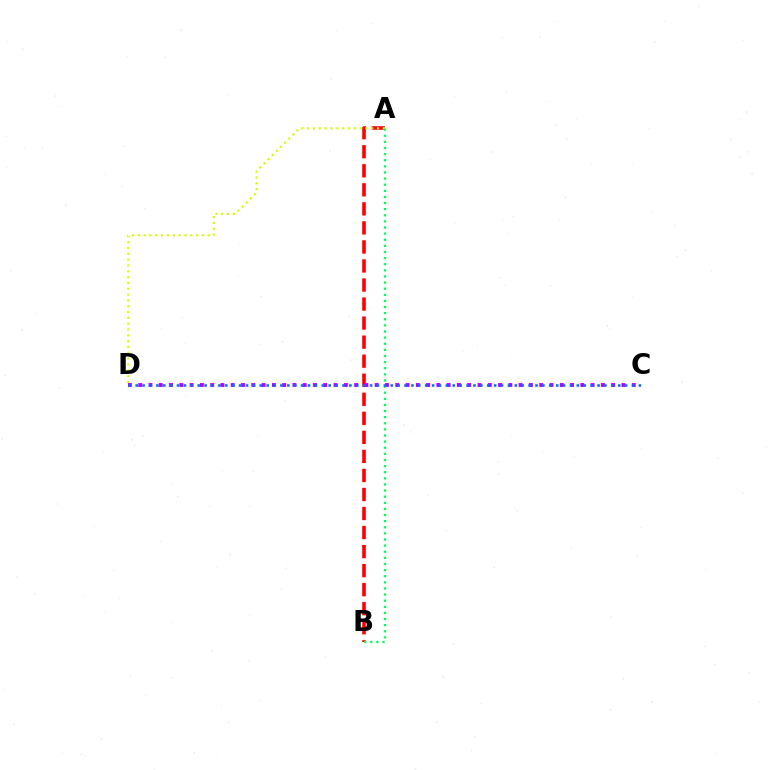{('A', 'B'): [{'color': '#ff0000', 'line_style': 'dashed', 'thickness': 2.59}, {'color': '#00ff5c', 'line_style': 'dotted', 'thickness': 1.66}], ('A', 'D'): [{'color': '#d1ff00', 'line_style': 'dotted', 'thickness': 1.58}], ('C', 'D'): [{'color': '#b900ff', 'line_style': 'dotted', 'thickness': 2.79}, {'color': '#0074ff', 'line_style': 'dotted', 'thickness': 1.87}]}